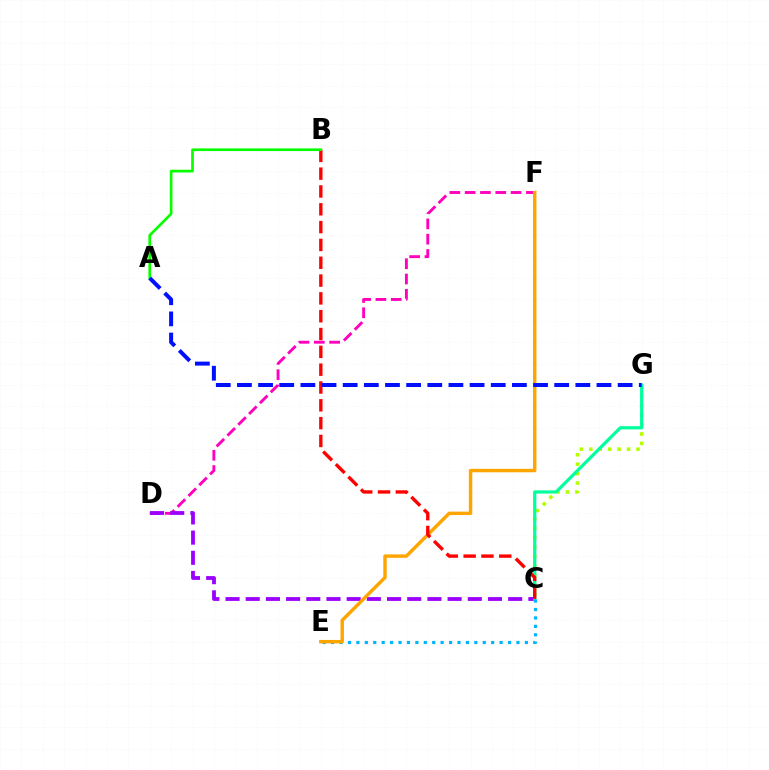{('C', 'G'): [{'color': '#b3ff00', 'line_style': 'dotted', 'thickness': 2.56}, {'color': '#00ff9d', 'line_style': 'solid', 'thickness': 2.31}], ('D', 'F'): [{'color': '#ff00bd', 'line_style': 'dashed', 'thickness': 2.08}], ('C', 'D'): [{'color': '#9b00ff', 'line_style': 'dashed', 'thickness': 2.74}], ('C', 'E'): [{'color': '#00b5ff', 'line_style': 'dotted', 'thickness': 2.29}], ('E', 'F'): [{'color': '#ffa500', 'line_style': 'solid', 'thickness': 2.47}], ('B', 'C'): [{'color': '#ff0000', 'line_style': 'dashed', 'thickness': 2.42}], ('A', 'B'): [{'color': '#08ff00', 'line_style': 'solid', 'thickness': 1.94}], ('A', 'G'): [{'color': '#0010ff', 'line_style': 'dashed', 'thickness': 2.87}]}